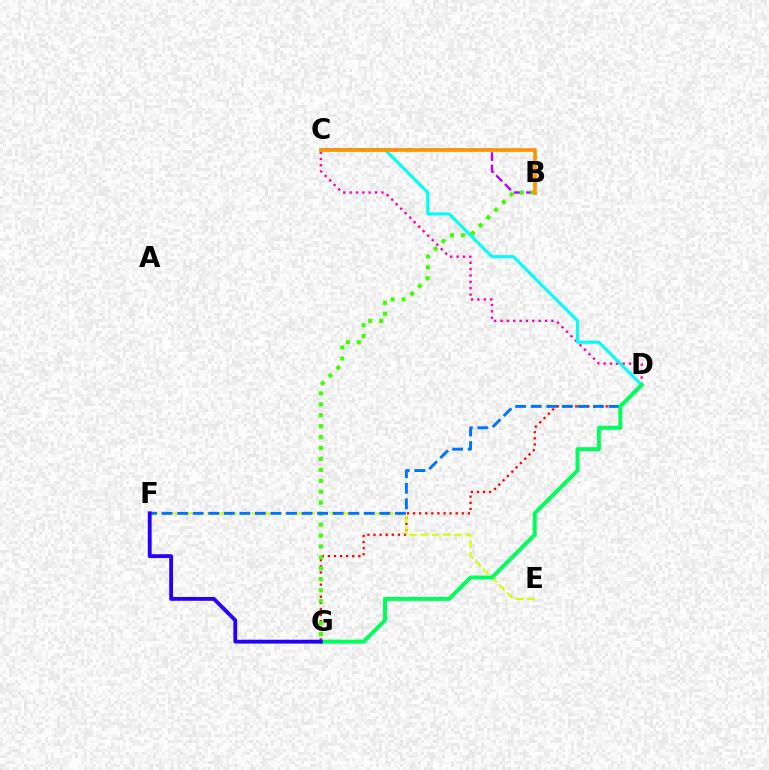{('C', 'D'): [{'color': '#ff00ac', 'line_style': 'dotted', 'thickness': 1.73}, {'color': '#00fff6', 'line_style': 'solid', 'thickness': 2.22}], ('D', 'G'): [{'color': '#ff0000', 'line_style': 'dotted', 'thickness': 1.66}, {'color': '#00ff5c', 'line_style': 'solid', 'thickness': 2.86}], ('E', 'F'): [{'color': '#d1ff00', 'line_style': 'dashed', 'thickness': 1.52}], ('B', 'C'): [{'color': '#b900ff', 'line_style': 'dashed', 'thickness': 1.68}, {'color': '#ff9400', 'line_style': 'solid', 'thickness': 2.66}], ('B', 'G'): [{'color': '#3dff00', 'line_style': 'dotted', 'thickness': 2.97}], ('D', 'F'): [{'color': '#0074ff', 'line_style': 'dashed', 'thickness': 2.11}], ('F', 'G'): [{'color': '#2500ff', 'line_style': 'solid', 'thickness': 2.76}]}